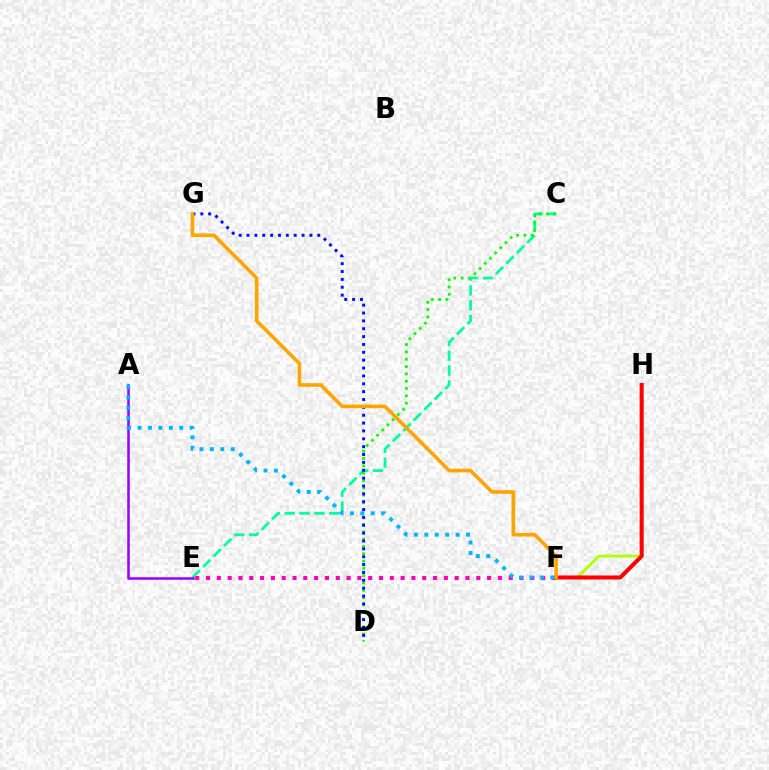{('C', 'E'): [{'color': '#00ff9d', 'line_style': 'dashed', 'thickness': 2.01}], ('A', 'E'): [{'color': '#9b00ff', 'line_style': 'solid', 'thickness': 1.82}], ('E', 'F'): [{'color': '#ff00bd', 'line_style': 'dotted', 'thickness': 2.94}], ('C', 'D'): [{'color': '#08ff00', 'line_style': 'dotted', 'thickness': 1.99}], ('D', 'G'): [{'color': '#0010ff', 'line_style': 'dotted', 'thickness': 2.14}], ('F', 'H'): [{'color': '#b3ff00', 'line_style': 'solid', 'thickness': 2.03}, {'color': '#ff0000', 'line_style': 'solid', 'thickness': 2.91}], ('F', 'G'): [{'color': '#ffa500', 'line_style': 'solid', 'thickness': 2.6}], ('A', 'F'): [{'color': '#00b5ff', 'line_style': 'dotted', 'thickness': 2.83}]}